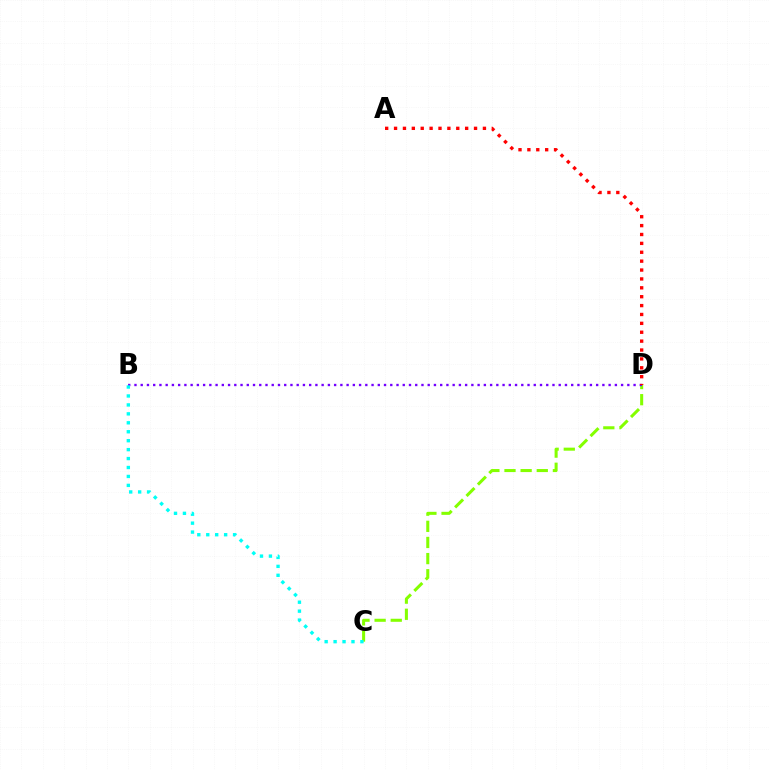{('C', 'D'): [{'color': '#84ff00', 'line_style': 'dashed', 'thickness': 2.19}], ('B', 'D'): [{'color': '#7200ff', 'line_style': 'dotted', 'thickness': 1.7}], ('A', 'D'): [{'color': '#ff0000', 'line_style': 'dotted', 'thickness': 2.41}], ('B', 'C'): [{'color': '#00fff6', 'line_style': 'dotted', 'thickness': 2.43}]}